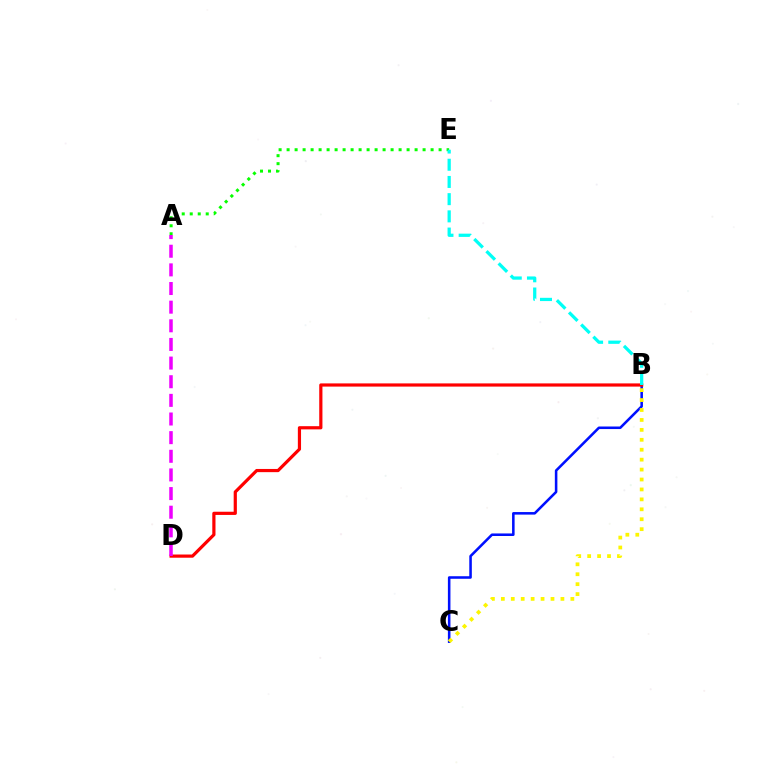{('A', 'E'): [{'color': '#08ff00', 'line_style': 'dotted', 'thickness': 2.17}], ('B', 'C'): [{'color': '#0010ff', 'line_style': 'solid', 'thickness': 1.84}, {'color': '#fcf500', 'line_style': 'dotted', 'thickness': 2.7}], ('B', 'D'): [{'color': '#ff0000', 'line_style': 'solid', 'thickness': 2.3}], ('B', 'E'): [{'color': '#00fff6', 'line_style': 'dashed', 'thickness': 2.34}], ('A', 'D'): [{'color': '#ee00ff', 'line_style': 'dashed', 'thickness': 2.53}]}